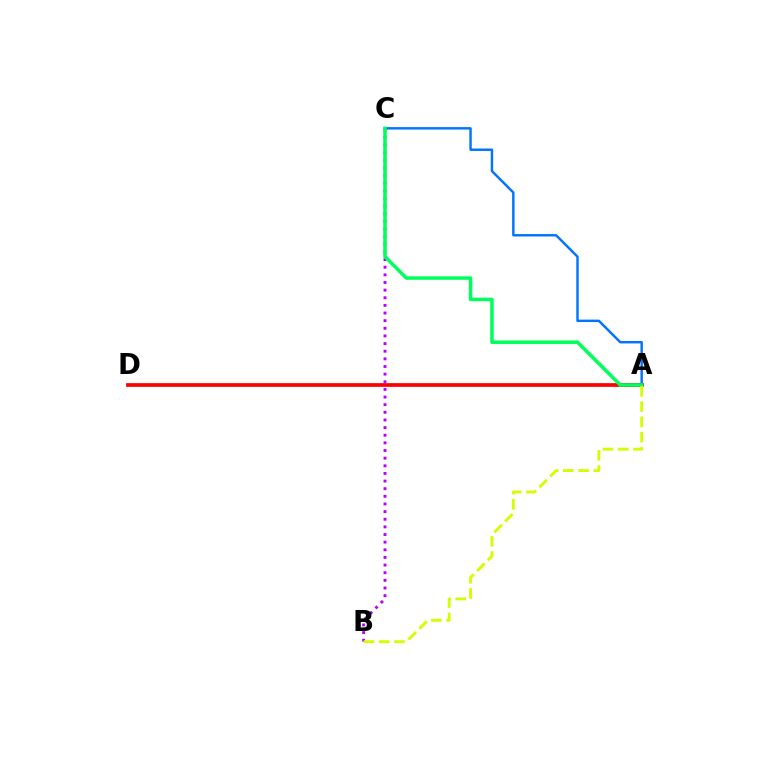{('A', 'D'): [{'color': '#ff0000', 'line_style': 'solid', 'thickness': 2.69}], ('B', 'C'): [{'color': '#b900ff', 'line_style': 'dotted', 'thickness': 2.08}], ('A', 'C'): [{'color': '#0074ff', 'line_style': 'solid', 'thickness': 1.75}, {'color': '#00ff5c', 'line_style': 'solid', 'thickness': 2.53}], ('A', 'B'): [{'color': '#d1ff00', 'line_style': 'dashed', 'thickness': 2.07}]}